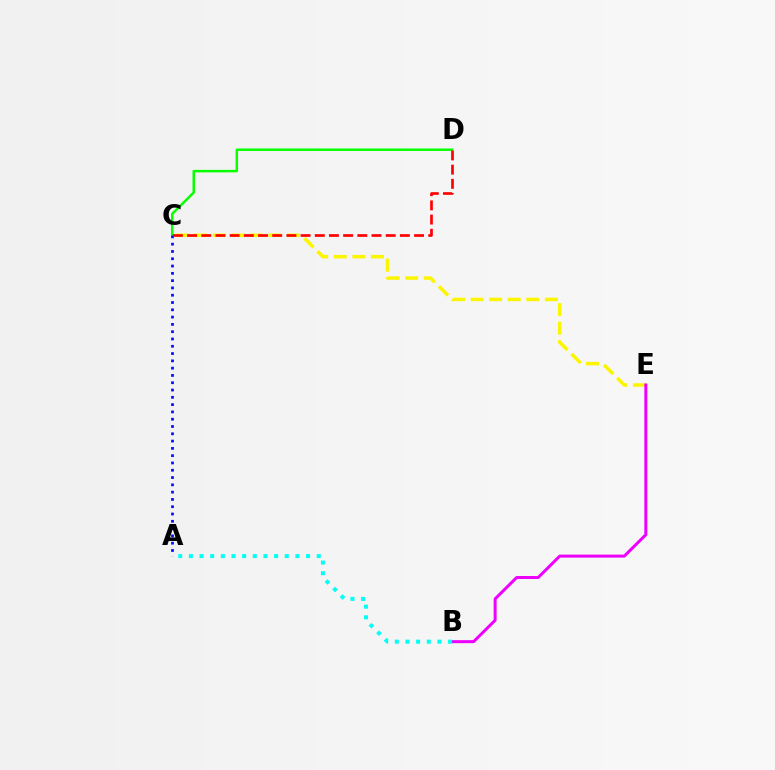{('C', 'E'): [{'color': '#fcf500', 'line_style': 'dashed', 'thickness': 2.52}], ('C', 'D'): [{'color': '#08ff00', 'line_style': 'solid', 'thickness': 1.79}, {'color': '#ff0000', 'line_style': 'dashed', 'thickness': 1.93}], ('A', 'C'): [{'color': '#0010ff', 'line_style': 'dotted', 'thickness': 1.98}], ('B', 'E'): [{'color': '#ee00ff', 'line_style': 'solid', 'thickness': 2.16}], ('A', 'B'): [{'color': '#00fff6', 'line_style': 'dotted', 'thickness': 2.89}]}